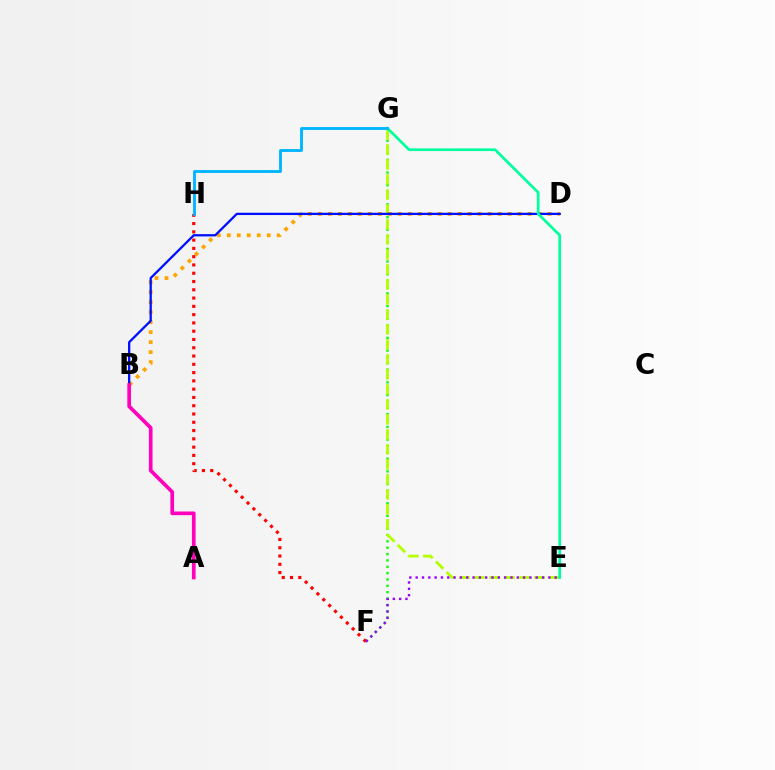{('F', 'G'): [{'color': '#08ff00', 'line_style': 'dotted', 'thickness': 1.73}], ('E', 'G'): [{'color': '#b3ff00', 'line_style': 'dashed', 'thickness': 2.04}, {'color': '#00ff9d', 'line_style': 'solid', 'thickness': 1.95}], ('B', 'D'): [{'color': '#ffa500', 'line_style': 'dotted', 'thickness': 2.71}, {'color': '#0010ff', 'line_style': 'solid', 'thickness': 1.65}], ('F', 'H'): [{'color': '#ff0000', 'line_style': 'dotted', 'thickness': 2.25}], ('E', 'F'): [{'color': '#9b00ff', 'line_style': 'dotted', 'thickness': 1.72}], ('G', 'H'): [{'color': '#00b5ff', 'line_style': 'solid', 'thickness': 2.06}], ('A', 'B'): [{'color': '#ff00bd', 'line_style': 'solid', 'thickness': 2.65}]}